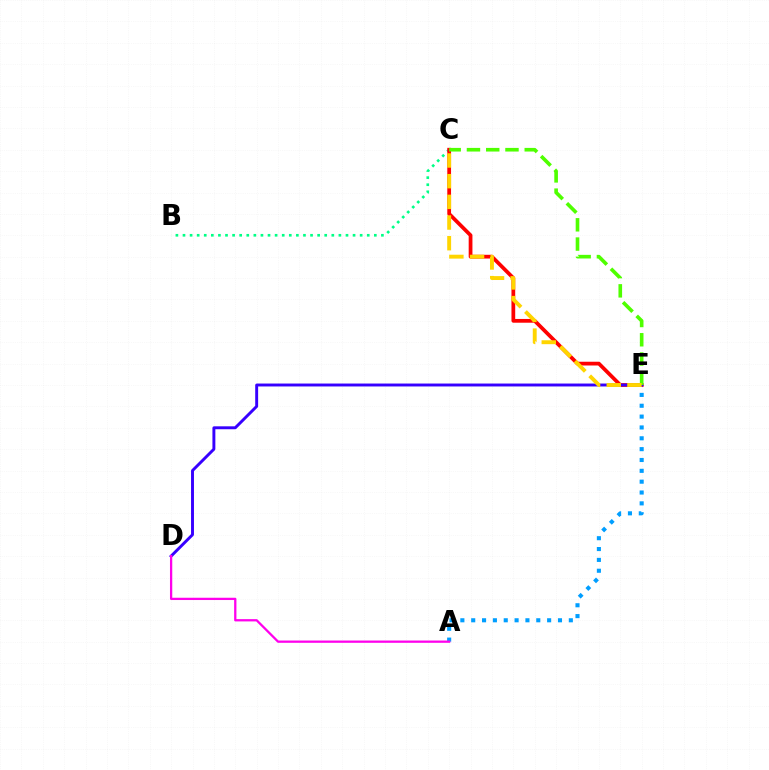{('B', 'C'): [{'color': '#00ff86', 'line_style': 'dotted', 'thickness': 1.93}], ('A', 'E'): [{'color': '#009eff', 'line_style': 'dotted', 'thickness': 2.95}], ('C', 'E'): [{'color': '#ff0000', 'line_style': 'solid', 'thickness': 2.7}, {'color': '#4fff00', 'line_style': 'dashed', 'thickness': 2.62}, {'color': '#ffd500', 'line_style': 'dashed', 'thickness': 2.81}], ('D', 'E'): [{'color': '#3700ff', 'line_style': 'solid', 'thickness': 2.1}], ('A', 'D'): [{'color': '#ff00ed', 'line_style': 'solid', 'thickness': 1.64}]}